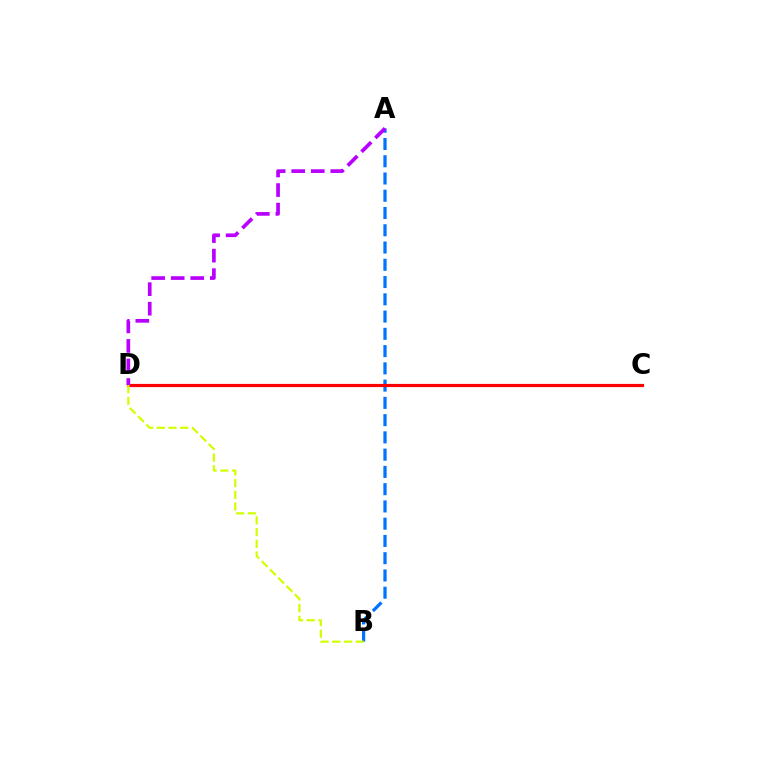{('A', 'B'): [{'color': '#0074ff', 'line_style': 'dashed', 'thickness': 2.34}], ('C', 'D'): [{'color': '#00ff5c', 'line_style': 'solid', 'thickness': 1.9}, {'color': '#ff0000', 'line_style': 'solid', 'thickness': 2.29}], ('A', 'D'): [{'color': '#b900ff', 'line_style': 'dashed', 'thickness': 2.65}], ('B', 'D'): [{'color': '#d1ff00', 'line_style': 'dashed', 'thickness': 1.59}]}